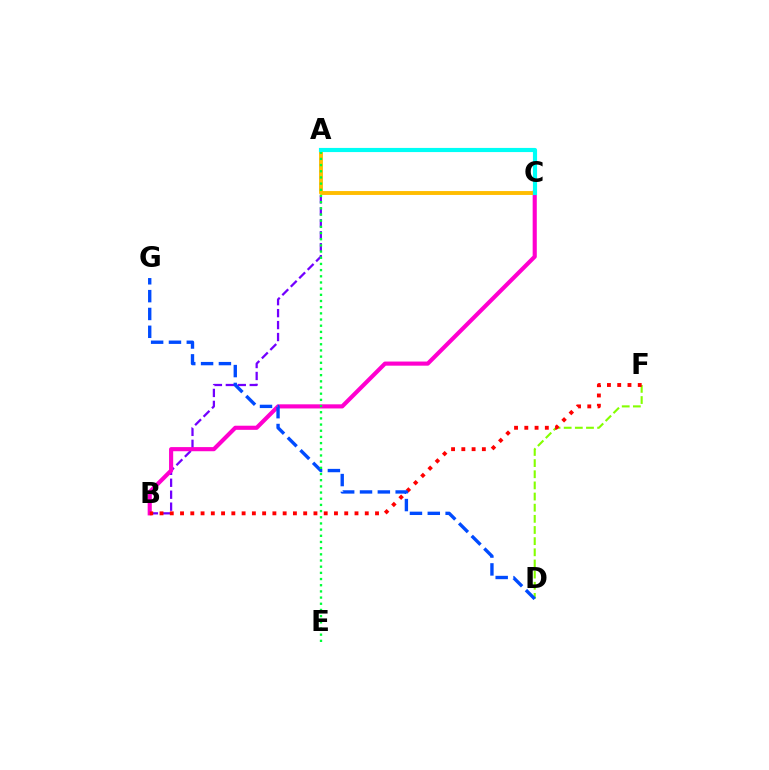{('A', 'B'): [{'color': '#7200ff', 'line_style': 'dashed', 'thickness': 1.62}], ('D', 'F'): [{'color': '#84ff00', 'line_style': 'dashed', 'thickness': 1.51}], ('B', 'C'): [{'color': '#ff00cf', 'line_style': 'solid', 'thickness': 2.97}], ('B', 'F'): [{'color': '#ff0000', 'line_style': 'dotted', 'thickness': 2.79}], ('A', 'C'): [{'color': '#ffbd00', 'line_style': 'solid', 'thickness': 2.79}, {'color': '#00fff6', 'line_style': 'solid', 'thickness': 2.99}], ('D', 'G'): [{'color': '#004bff', 'line_style': 'dashed', 'thickness': 2.42}], ('A', 'E'): [{'color': '#00ff39', 'line_style': 'dotted', 'thickness': 1.68}]}